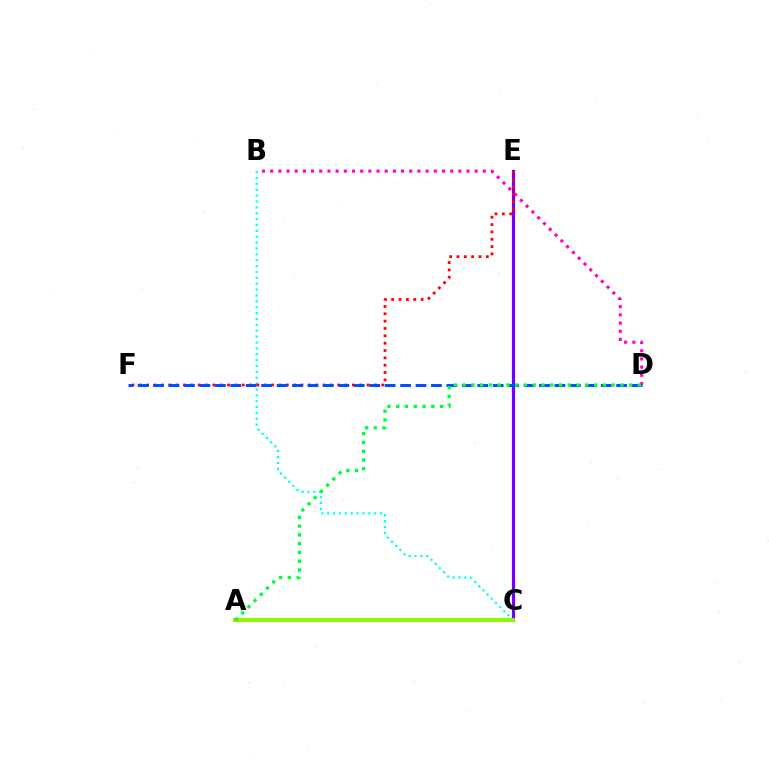{('C', 'E'): [{'color': '#7200ff', 'line_style': 'solid', 'thickness': 2.3}], ('A', 'C'): [{'color': '#ffbd00', 'line_style': 'solid', 'thickness': 2.8}, {'color': '#84ff00', 'line_style': 'solid', 'thickness': 2.6}], ('B', 'D'): [{'color': '#ff00cf', 'line_style': 'dotted', 'thickness': 2.22}], ('B', 'C'): [{'color': '#00fff6', 'line_style': 'dotted', 'thickness': 1.6}], ('E', 'F'): [{'color': '#ff0000', 'line_style': 'dotted', 'thickness': 2.0}], ('D', 'F'): [{'color': '#004bff', 'line_style': 'dashed', 'thickness': 2.1}], ('A', 'D'): [{'color': '#00ff39', 'line_style': 'dotted', 'thickness': 2.38}]}